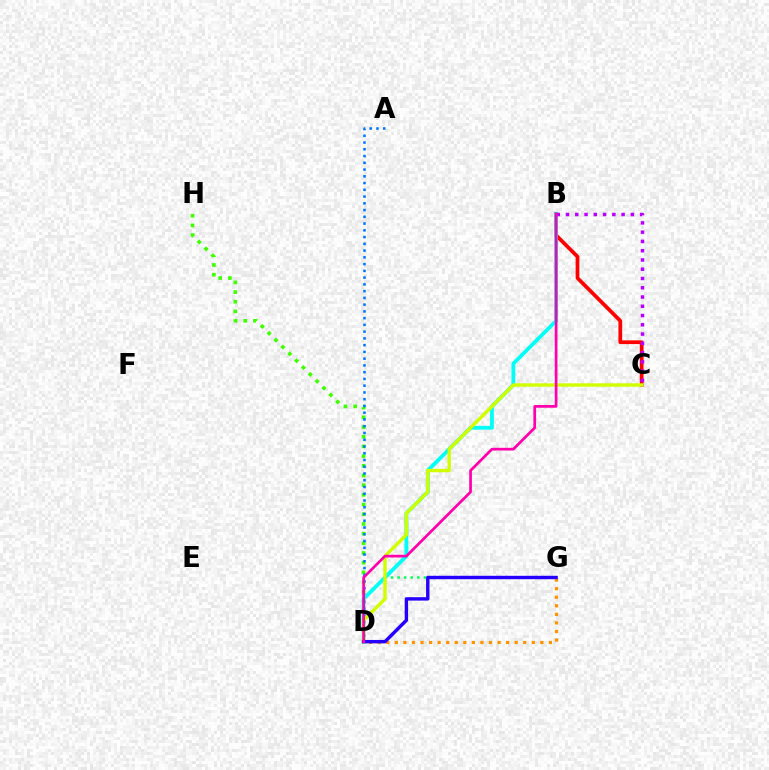{('D', 'H'): [{'color': '#3dff00', 'line_style': 'dotted', 'thickness': 2.63}], ('D', 'G'): [{'color': '#00ff5c', 'line_style': 'dotted', 'thickness': 1.79}, {'color': '#ff9400', 'line_style': 'dotted', 'thickness': 2.33}, {'color': '#2500ff', 'line_style': 'solid', 'thickness': 2.46}], ('B', 'C'): [{'color': '#ff0000', 'line_style': 'solid', 'thickness': 2.69}, {'color': '#b900ff', 'line_style': 'dotted', 'thickness': 2.52}], ('A', 'D'): [{'color': '#0074ff', 'line_style': 'dotted', 'thickness': 1.83}], ('B', 'D'): [{'color': '#00fff6', 'line_style': 'solid', 'thickness': 2.73}, {'color': '#ff00ac', 'line_style': 'solid', 'thickness': 1.94}], ('C', 'D'): [{'color': '#d1ff00', 'line_style': 'solid', 'thickness': 2.45}]}